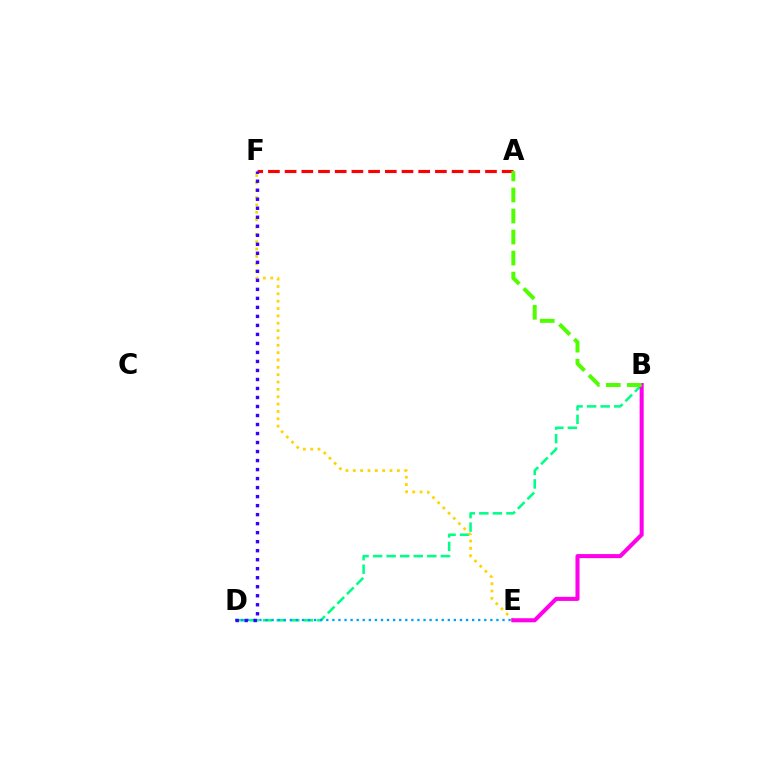{('B', 'D'): [{'color': '#00ff86', 'line_style': 'dashed', 'thickness': 1.84}], ('E', 'F'): [{'color': '#ffd500', 'line_style': 'dotted', 'thickness': 2.0}], ('D', 'E'): [{'color': '#009eff', 'line_style': 'dotted', 'thickness': 1.65}], ('A', 'F'): [{'color': '#ff0000', 'line_style': 'dashed', 'thickness': 2.27}], ('B', 'E'): [{'color': '#ff00ed', 'line_style': 'solid', 'thickness': 2.92}], ('A', 'B'): [{'color': '#4fff00', 'line_style': 'dashed', 'thickness': 2.86}], ('D', 'F'): [{'color': '#3700ff', 'line_style': 'dotted', 'thickness': 2.45}]}